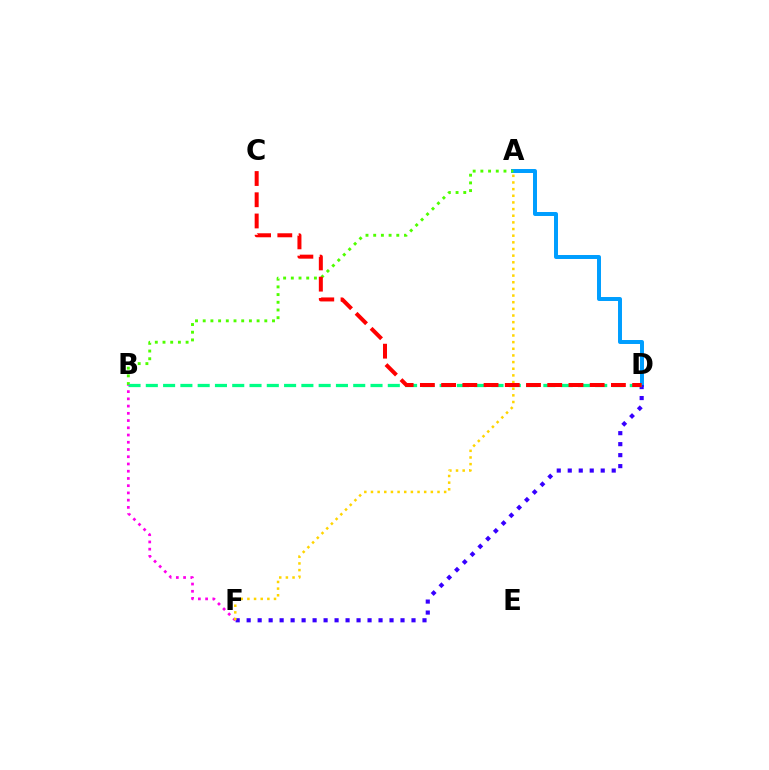{('A', 'D'): [{'color': '#009eff', 'line_style': 'solid', 'thickness': 2.86}], ('A', 'B'): [{'color': '#4fff00', 'line_style': 'dotted', 'thickness': 2.09}], ('D', 'F'): [{'color': '#3700ff', 'line_style': 'dotted', 'thickness': 2.99}], ('B', 'D'): [{'color': '#00ff86', 'line_style': 'dashed', 'thickness': 2.35}], ('B', 'F'): [{'color': '#ff00ed', 'line_style': 'dotted', 'thickness': 1.97}], ('A', 'F'): [{'color': '#ffd500', 'line_style': 'dotted', 'thickness': 1.81}], ('C', 'D'): [{'color': '#ff0000', 'line_style': 'dashed', 'thickness': 2.88}]}